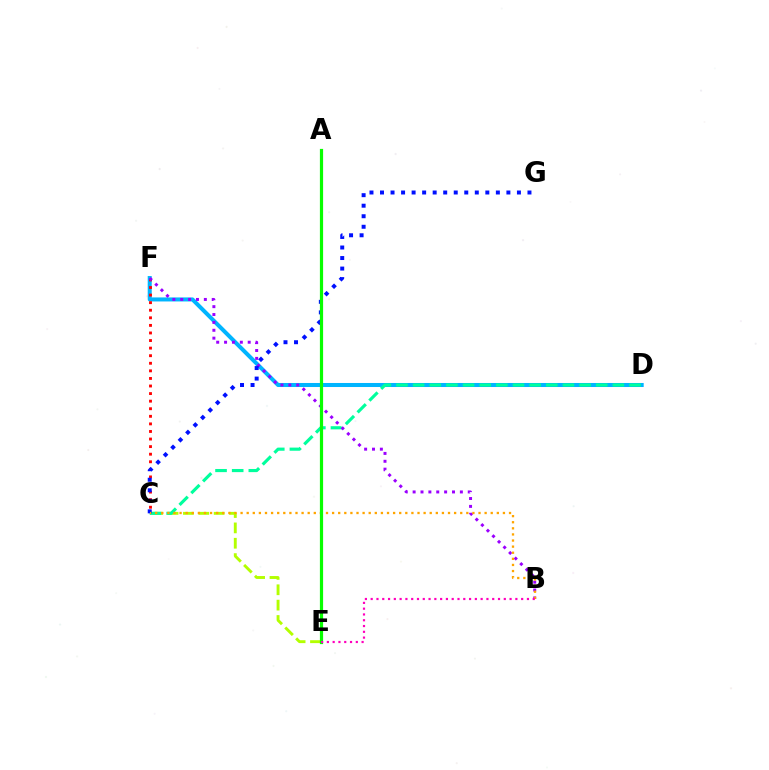{('D', 'F'): [{'color': '#00b5ff', 'line_style': 'solid', 'thickness': 2.9}], ('C', 'E'): [{'color': '#b3ff00', 'line_style': 'dashed', 'thickness': 2.09}], ('C', 'D'): [{'color': '#00ff9d', 'line_style': 'dashed', 'thickness': 2.26}], ('C', 'F'): [{'color': '#ff0000', 'line_style': 'dotted', 'thickness': 2.06}], ('B', 'F'): [{'color': '#9b00ff', 'line_style': 'dotted', 'thickness': 2.14}], ('C', 'G'): [{'color': '#0010ff', 'line_style': 'dotted', 'thickness': 2.86}], ('B', 'C'): [{'color': '#ffa500', 'line_style': 'dotted', 'thickness': 1.66}], ('A', 'E'): [{'color': '#08ff00', 'line_style': 'solid', 'thickness': 2.3}], ('B', 'E'): [{'color': '#ff00bd', 'line_style': 'dotted', 'thickness': 1.57}]}